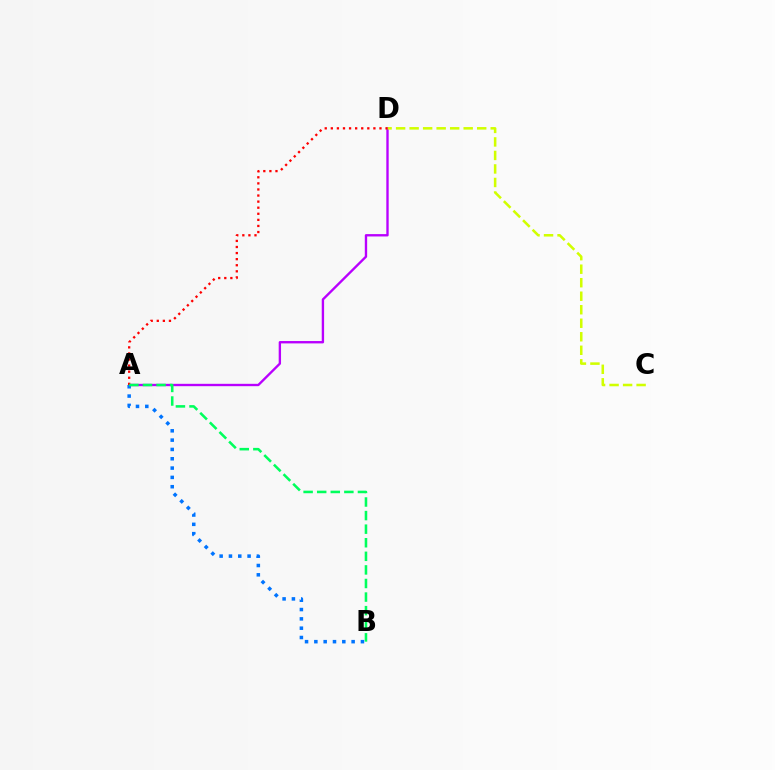{('A', 'D'): [{'color': '#b900ff', 'line_style': 'solid', 'thickness': 1.7}, {'color': '#ff0000', 'line_style': 'dotted', 'thickness': 1.65}], ('C', 'D'): [{'color': '#d1ff00', 'line_style': 'dashed', 'thickness': 1.84}], ('A', 'B'): [{'color': '#0074ff', 'line_style': 'dotted', 'thickness': 2.53}, {'color': '#00ff5c', 'line_style': 'dashed', 'thickness': 1.84}]}